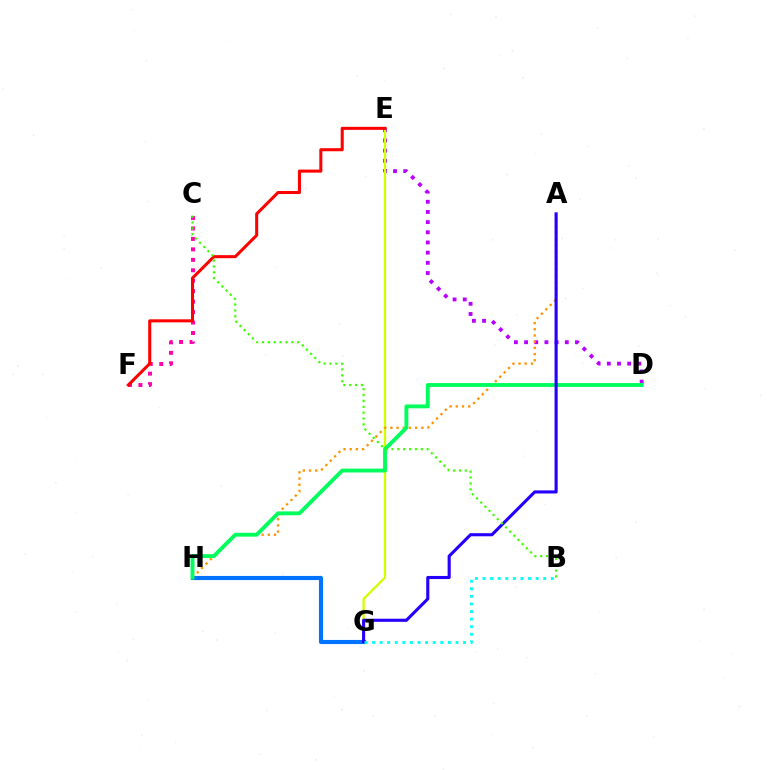{('C', 'F'): [{'color': '#ff00ac', 'line_style': 'dotted', 'thickness': 2.84}], ('D', 'E'): [{'color': '#b900ff', 'line_style': 'dotted', 'thickness': 2.76}], ('E', 'G'): [{'color': '#d1ff00', 'line_style': 'solid', 'thickness': 1.66}], ('A', 'H'): [{'color': '#ff9400', 'line_style': 'dotted', 'thickness': 1.68}], ('G', 'H'): [{'color': '#0074ff', 'line_style': 'solid', 'thickness': 2.97}], ('E', 'F'): [{'color': '#ff0000', 'line_style': 'solid', 'thickness': 2.2}], ('D', 'H'): [{'color': '#00ff5c', 'line_style': 'solid', 'thickness': 2.79}], ('A', 'G'): [{'color': '#2500ff', 'line_style': 'solid', 'thickness': 2.24}], ('B', 'G'): [{'color': '#00fff6', 'line_style': 'dotted', 'thickness': 2.06}], ('B', 'C'): [{'color': '#3dff00', 'line_style': 'dotted', 'thickness': 1.6}]}